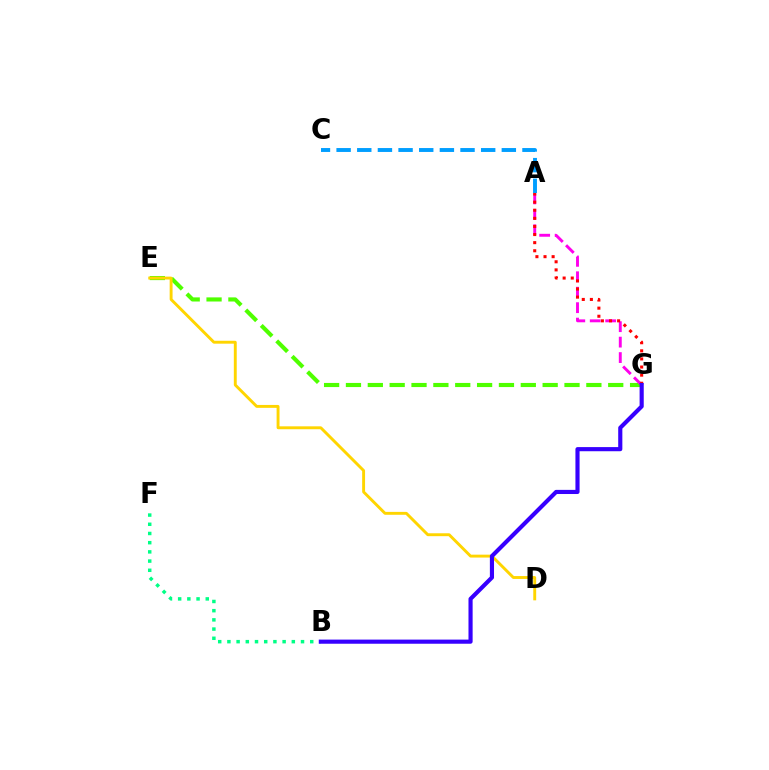{('B', 'F'): [{'color': '#00ff86', 'line_style': 'dotted', 'thickness': 2.5}], ('E', 'G'): [{'color': '#4fff00', 'line_style': 'dashed', 'thickness': 2.97}], ('D', 'E'): [{'color': '#ffd500', 'line_style': 'solid', 'thickness': 2.09}], ('A', 'G'): [{'color': '#ff00ed', 'line_style': 'dashed', 'thickness': 2.1}, {'color': '#ff0000', 'line_style': 'dotted', 'thickness': 2.2}], ('A', 'C'): [{'color': '#009eff', 'line_style': 'dashed', 'thickness': 2.81}], ('B', 'G'): [{'color': '#3700ff', 'line_style': 'solid', 'thickness': 2.98}]}